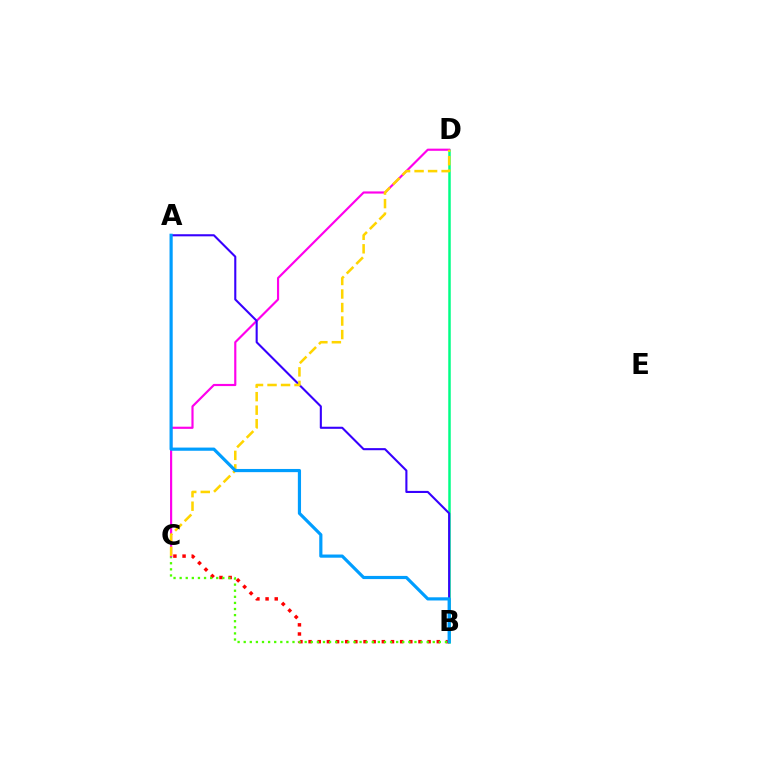{('B', 'D'): [{'color': '#00ff86', 'line_style': 'solid', 'thickness': 1.8}], ('B', 'C'): [{'color': '#ff0000', 'line_style': 'dotted', 'thickness': 2.49}, {'color': '#4fff00', 'line_style': 'dotted', 'thickness': 1.66}], ('C', 'D'): [{'color': '#ff00ed', 'line_style': 'solid', 'thickness': 1.56}, {'color': '#ffd500', 'line_style': 'dashed', 'thickness': 1.84}], ('A', 'B'): [{'color': '#3700ff', 'line_style': 'solid', 'thickness': 1.51}, {'color': '#009eff', 'line_style': 'solid', 'thickness': 2.29}]}